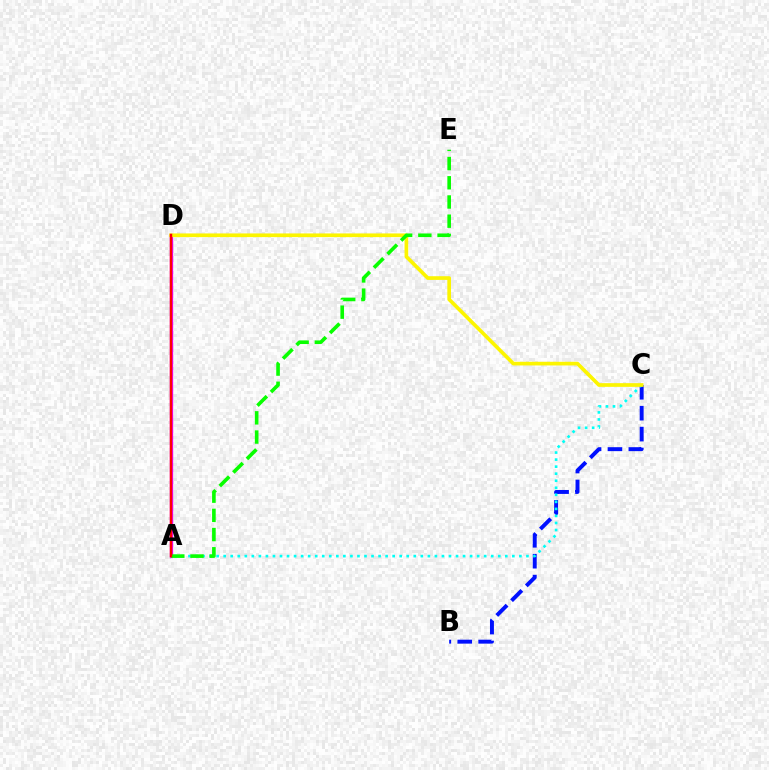{('B', 'C'): [{'color': '#0010ff', 'line_style': 'dashed', 'thickness': 2.84}], ('A', 'C'): [{'color': '#00fff6', 'line_style': 'dotted', 'thickness': 1.91}], ('A', 'D'): [{'color': '#ee00ff', 'line_style': 'solid', 'thickness': 2.4}, {'color': '#ff0000', 'line_style': 'solid', 'thickness': 1.76}], ('C', 'D'): [{'color': '#fcf500', 'line_style': 'solid', 'thickness': 2.65}], ('A', 'E'): [{'color': '#08ff00', 'line_style': 'dashed', 'thickness': 2.61}]}